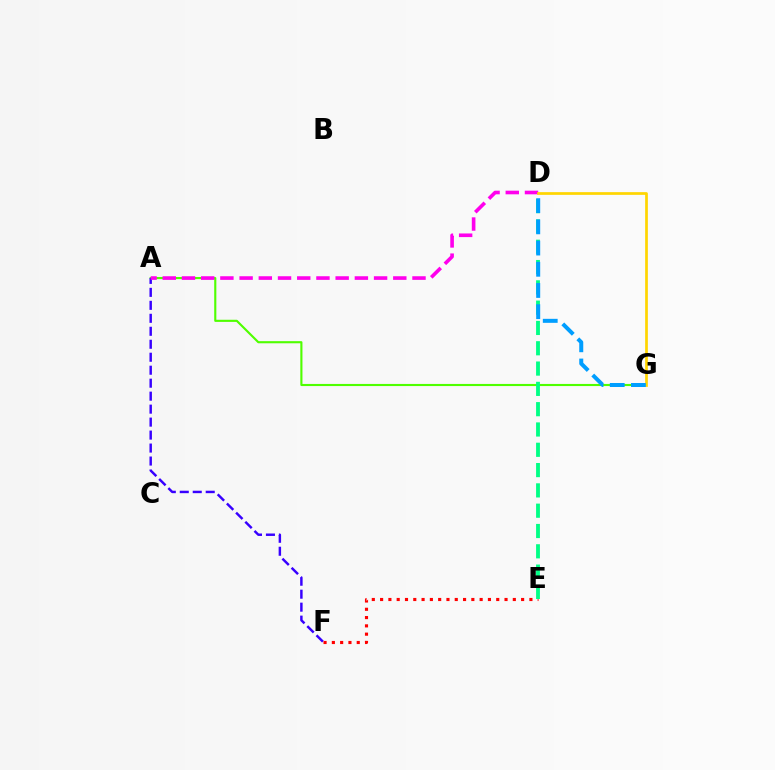{('A', 'G'): [{'color': '#4fff00', 'line_style': 'solid', 'thickness': 1.53}], ('A', 'F'): [{'color': '#3700ff', 'line_style': 'dashed', 'thickness': 1.76}], ('A', 'D'): [{'color': '#ff00ed', 'line_style': 'dashed', 'thickness': 2.61}], ('D', 'G'): [{'color': '#ffd500', 'line_style': 'solid', 'thickness': 1.96}, {'color': '#009eff', 'line_style': 'dashed', 'thickness': 2.88}], ('E', 'F'): [{'color': '#ff0000', 'line_style': 'dotted', 'thickness': 2.25}], ('D', 'E'): [{'color': '#00ff86', 'line_style': 'dashed', 'thickness': 2.76}]}